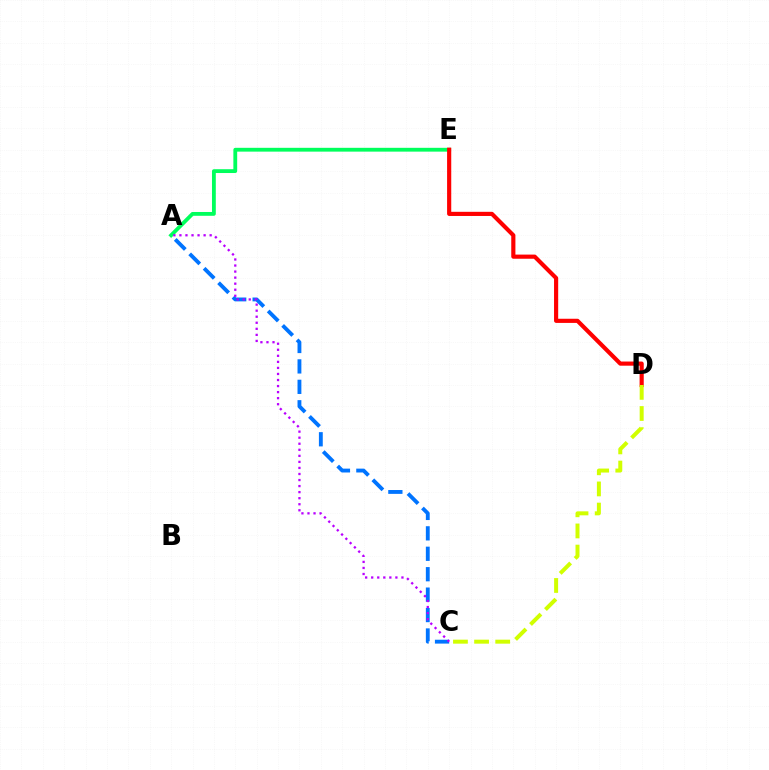{('A', 'E'): [{'color': '#00ff5c', 'line_style': 'solid', 'thickness': 2.75}], ('D', 'E'): [{'color': '#ff0000', 'line_style': 'solid', 'thickness': 2.99}], ('A', 'C'): [{'color': '#0074ff', 'line_style': 'dashed', 'thickness': 2.78}, {'color': '#b900ff', 'line_style': 'dotted', 'thickness': 1.64}], ('C', 'D'): [{'color': '#d1ff00', 'line_style': 'dashed', 'thickness': 2.87}]}